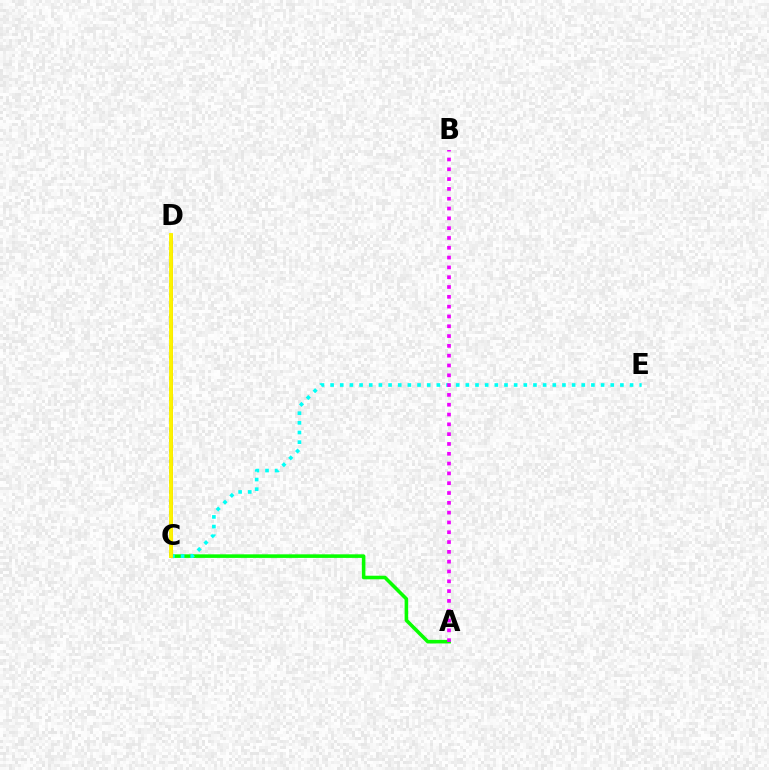{('A', 'C'): [{'color': '#08ff00', 'line_style': 'solid', 'thickness': 2.57}], ('C', 'E'): [{'color': '#00fff6', 'line_style': 'dotted', 'thickness': 2.62}], ('A', 'B'): [{'color': '#ee00ff', 'line_style': 'dotted', 'thickness': 2.67}], ('C', 'D'): [{'color': '#0010ff', 'line_style': 'dotted', 'thickness': 2.81}, {'color': '#ff0000', 'line_style': 'solid', 'thickness': 1.98}, {'color': '#fcf500', 'line_style': 'solid', 'thickness': 2.8}]}